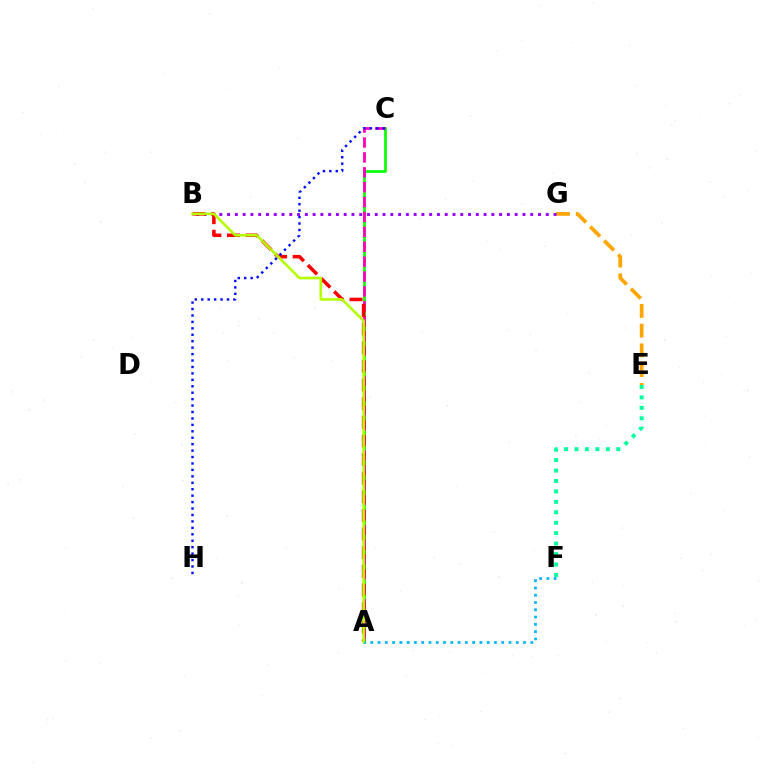{('E', 'G'): [{'color': '#ffa500', 'line_style': 'dashed', 'thickness': 2.68}], ('E', 'F'): [{'color': '#00ff9d', 'line_style': 'dotted', 'thickness': 2.84}], ('A', 'C'): [{'color': '#08ff00', 'line_style': 'solid', 'thickness': 1.94}, {'color': '#ff00bd', 'line_style': 'dashed', 'thickness': 2.02}], ('B', 'G'): [{'color': '#9b00ff', 'line_style': 'dotted', 'thickness': 2.11}], ('A', 'B'): [{'color': '#ff0000', 'line_style': 'dashed', 'thickness': 2.53}, {'color': '#b3ff00', 'line_style': 'solid', 'thickness': 1.87}], ('C', 'H'): [{'color': '#0010ff', 'line_style': 'dotted', 'thickness': 1.75}], ('A', 'F'): [{'color': '#00b5ff', 'line_style': 'dotted', 'thickness': 1.98}]}